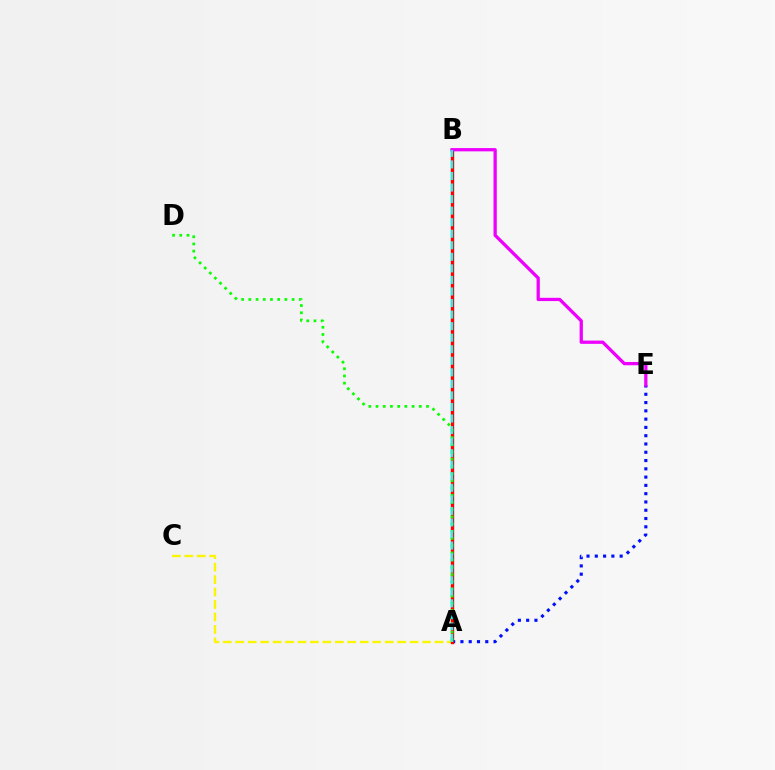{('A', 'E'): [{'color': '#0010ff', 'line_style': 'dotted', 'thickness': 2.25}], ('A', 'C'): [{'color': '#fcf500', 'line_style': 'dashed', 'thickness': 1.69}], ('A', 'B'): [{'color': '#ff0000', 'line_style': 'solid', 'thickness': 2.41}, {'color': '#00fff6', 'line_style': 'dashed', 'thickness': 1.57}], ('B', 'E'): [{'color': '#ee00ff', 'line_style': 'solid', 'thickness': 2.35}], ('A', 'D'): [{'color': '#08ff00', 'line_style': 'dotted', 'thickness': 1.96}]}